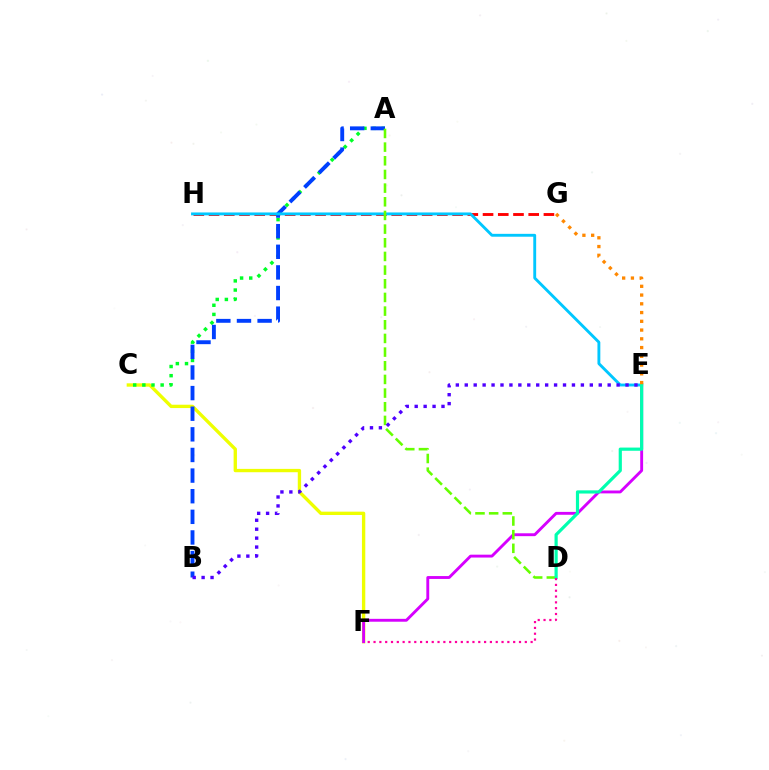{('G', 'H'): [{'color': '#ff0000', 'line_style': 'dashed', 'thickness': 2.07}], ('C', 'F'): [{'color': '#eeff00', 'line_style': 'solid', 'thickness': 2.41}], ('A', 'C'): [{'color': '#00ff27', 'line_style': 'dotted', 'thickness': 2.49}], ('E', 'F'): [{'color': '#d600ff', 'line_style': 'solid', 'thickness': 2.07}], ('A', 'B'): [{'color': '#003fff', 'line_style': 'dashed', 'thickness': 2.8}], ('E', 'H'): [{'color': '#00c7ff', 'line_style': 'solid', 'thickness': 2.07}], ('A', 'D'): [{'color': '#66ff00', 'line_style': 'dashed', 'thickness': 1.86}], ('D', 'E'): [{'color': '#00ffaf', 'line_style': 'solid', 'thickness': 2.3}], ('B', 'E'): [{'color': '#4f00ff', 'line_style': 'dotted', 'thickness': 2.43}], ('E', 'G'): [{'color': '#ff8800', 'line_style': 'dotted', 'thickness': 2.38}], ('D', 'F'): [{'color': '#ff00a0', 'line_style': 'dotted', 'thickness': 1.58}]}